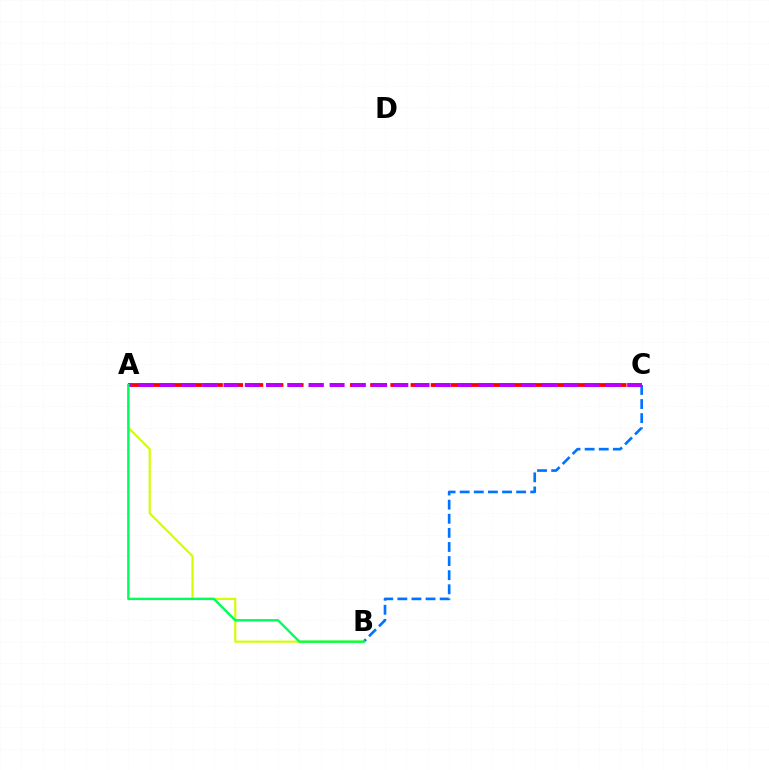{('B', 'C'): [{'color': '#0074ff', 'line_style': 'dashed', 'thickness': 1.92}], ('A', 'B'): [{'color': '#d1ff00', 'line_style': 'solid', 'thickness': 1.55}, {'color': '#00ff5c', 'line_style': 'solid', 'thickness': 1.72}], ('A', 'C'): [{'color': '#ff0000', 'line_style': 'dashed', 'thickness': 2.74}, {'color': '#b900ff', 'line_style': 'dashed', 'thickness': 2.89}]}